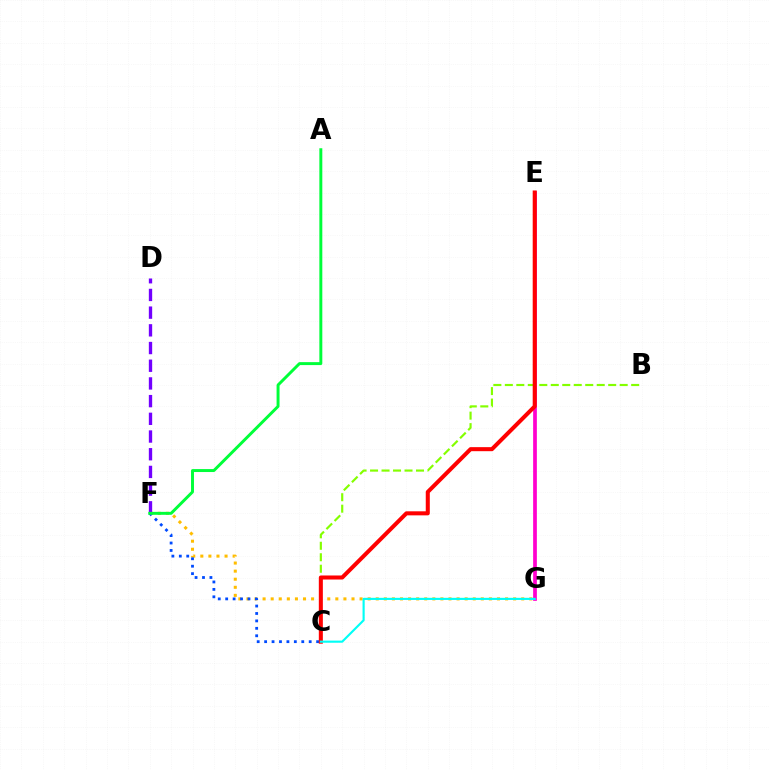{('F', 'G'): [{'color': '#ffbd00', 'line_style': 'dotted', 'thickness': 2.2}], ('B', 'C'): [{'color': '#84ff00', 'line_style': 'dashed', 'thickness': 1.56}], ('D', 'F'): [{'color': '#7200ff', 'line_style': 'dashed', 'thickness': 2.4}], ('C', 'F'): [{'color': '#004bff', 'line_style': 'dotted', 'thickness': 2.02}], ('E', 'G'): [{'color': '#ff00cf', 'line_style': 'solid', 'thickness': 2.68}], ('C', 'E'): [{'color': '#ff0000', 'line_style': 'solid', 'thickness': 2.91}], ('A', 'F'): [{'color': '#00ff39', 'line_style': 'solid', 'thickness': 2.13}], ('C', 'G'): [{'color': '#00fff6', 'line_style': 'solid', 'thickness': 1.54}]}